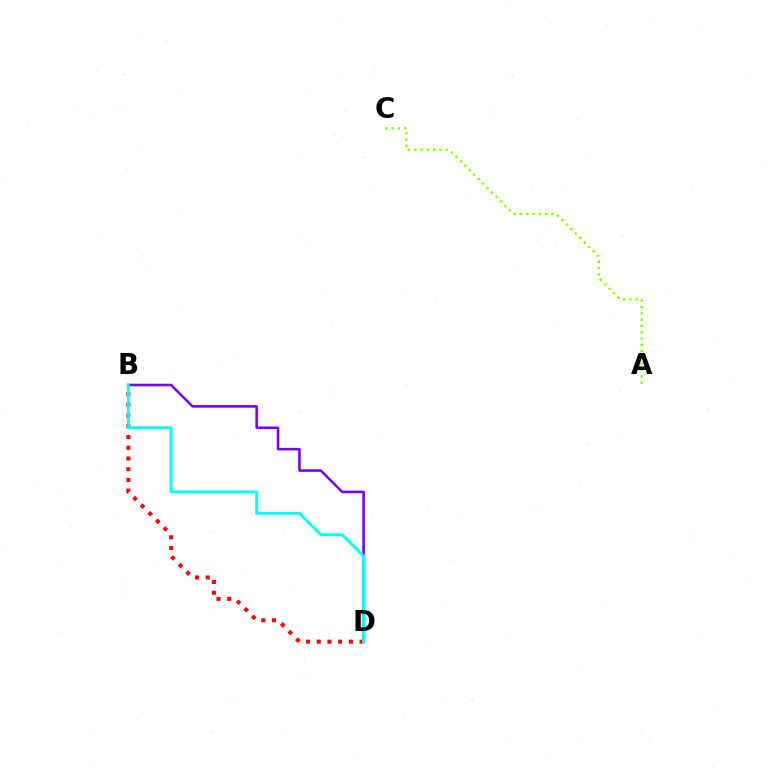{('B', 'D'): [{'color': '#7200ff', 'line_style': 'solid', 'thickness': 1.84}, {'color': '#ff0000', 'line_style': 'dotted', 'thickness': 2.91}, {'color': '#00fff6', 'line_style': 'solid', 'thickness': 2.11}], ('A', 'C'): [{'color': '#84ff00', 'line_style': 'dotted', 'thickness': 1.71}]}